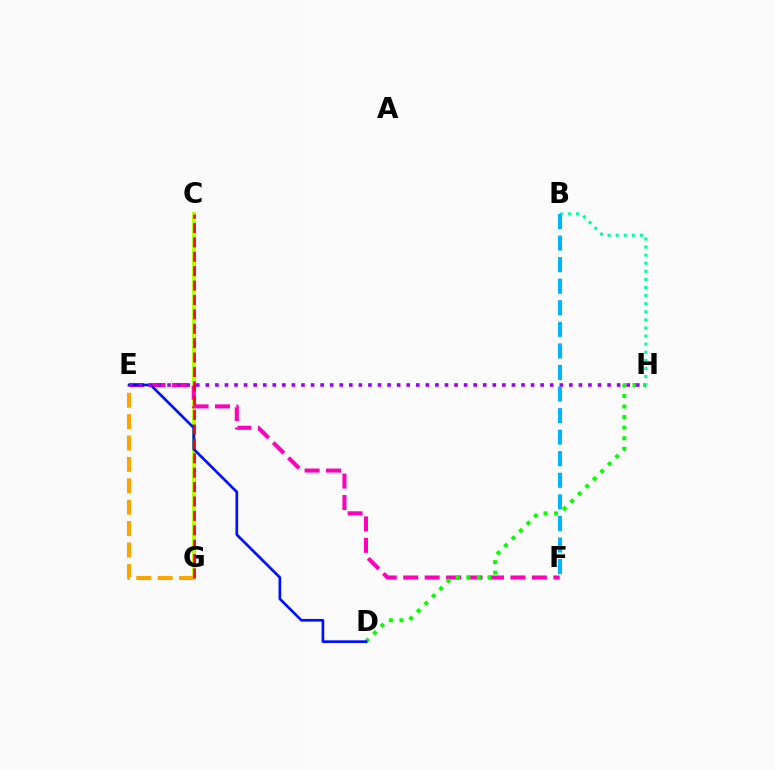{('C', 'G'): [{'color': '#b3ff00', 'line_style': 'solid', 'thickness': 2.88}, {'color': '#ff0000', 'line_style': 'dashed', 'thickness': 1.96}], ('E', 'G'): [{'color': '#ffa500', 'line_style': 'dashed', 'thickness': 2.91}], ('E', 'F'): [{'color': '#ff00bd', 'line_style': 'dashed', 'thickness': 2.91}], ('D', 'H'): [{'color': '#08ff00', 'line_style': 'dotted', 'thickness': 2.87}], ('D', 'E'): [{'color': '#0010ff', 'line_style': 'solid', 'thickness': 1.93}], ('E', 'H'): [{'color': '#9b00ff', 'line_style': 'dotted', 'thickness': 2.6}], ('B', 'H'): [{'color': '#00ff9d', 'line_style': 'dotted', 'thickness': 2.2}], ('B', 'F'): [{'color': '#00b5ff', 'line_style': 'dashed', 'thickness': 2.93}]}